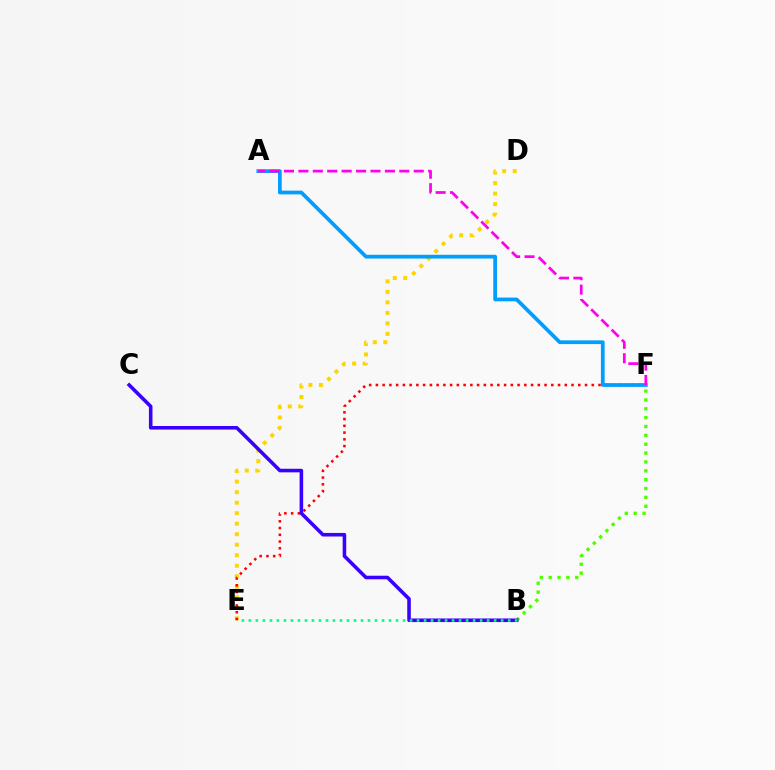{('D', 'E'): [{'color': '#ffd500', 'line_style': 'dotted', 'thickness': 2.86}], ('E', 'F'): [{'color': '#ff0000', 'line_style': 'dotted', 'thickness': 1.83}], ('B', 'F'): [{'color': '#4fff00', 'line_style': 'dotted', 'thickness': 2.41}], ('B', 'C'): [{'color': '#3700ff', 'line_style': 'solid', 'thickness': 2.57}], ('A', 'F'): [{'color': '#009eff', 'line_style': 'solid', 'thickness': 2.69}, {'color': '#ff00ed', 'line_style': 'dashed', 'thickness': 1.96}], ('B', 'E'): [{'color': '#00ff86', 'line_style': 'dotted', 'thickness': 1.9}]}